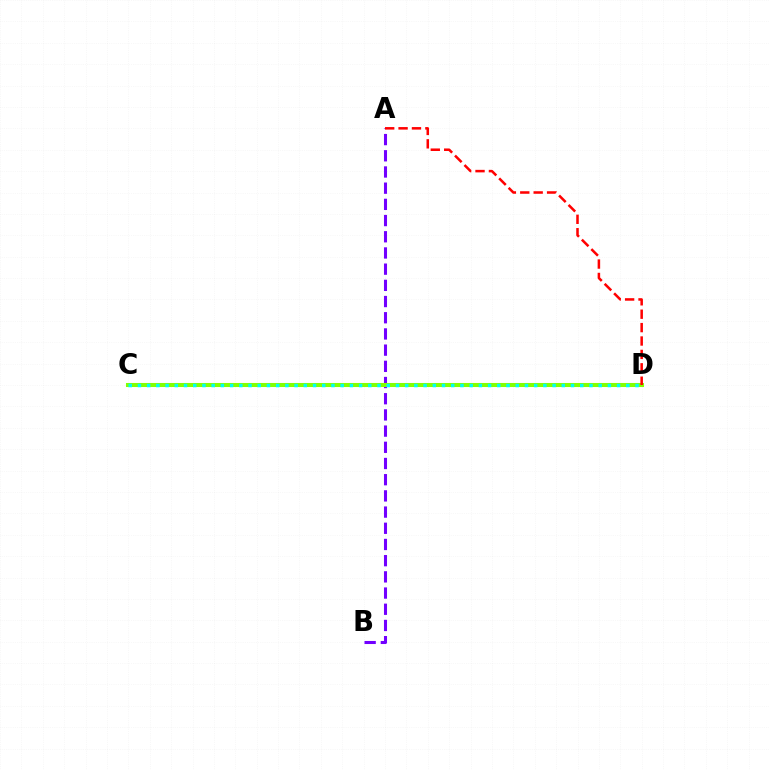{('A', 'B'): [{'color': '#7200ff', 'line_style': 'dashed', 'thickness': 2.2}], ('C', 'D'): [{'color': '#84ff00', 'line_style': 'solid', 'thickness': 2.92}, {'color': '#00fff6', 'line_style': 'dotted', 'thickness': 2.5}], ('A', 'D'): [{'color': '#ff0000', 'line_style': 'dashed', 'thickness': 1.82}]}